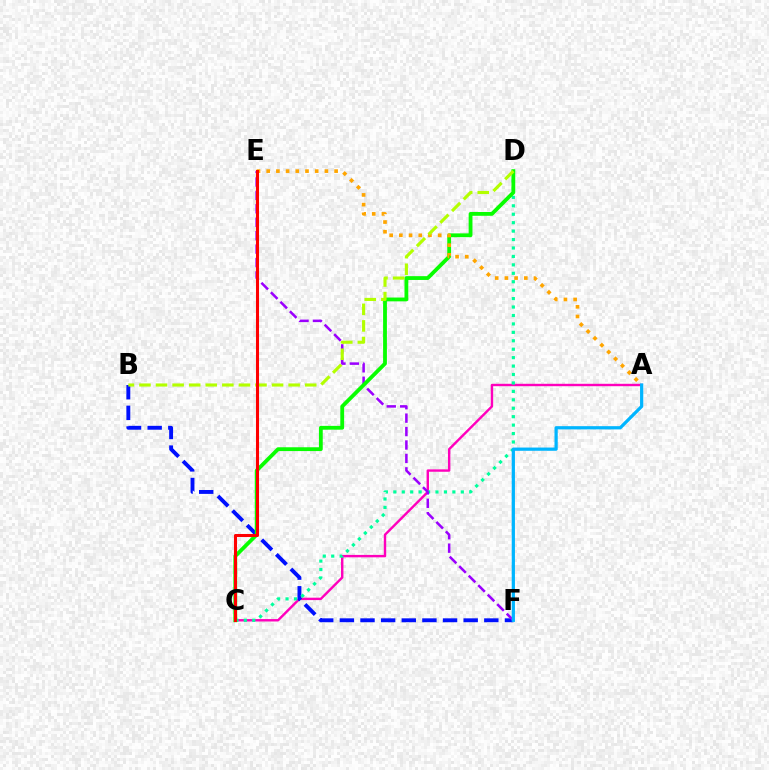{('A', 'C'): [{'color': '#ff00bd', 'line_style': 'solid', 'thickness': 1.74}], ('B', 'F'): [{'color': '#0010ff', 'line_style': 'dashed', 'thickness': 2.8}], ('C', 'D'): [{'color': '#00ff9d', 'line_style': 'dotted', 'thickness': 2.29}, {'color': '#08ff00', 'line_style': 'solid', 'thickness': 2.74}], ('E', 'F'): [{'color': '#9b00ff', 'line_style': 'dashed', 'thickness': 1.82}], ('A', 'E'): [{'color': '#ffa500', 'line_style': 'dotted', 'thickness': 2.64}], ('B', 'D'): [{'color': '#b3ff00', 'line_style': 'dashed', 'thickness': 2.25}], ('C', 'E'): [{'color': '#ff0000', 'line_style': 'solid', 'thickness': 2.2}], ('A', 'F'): [{'color': '#00b5ff', 'line_style': 'solid', 'thickness': 2.33}]}